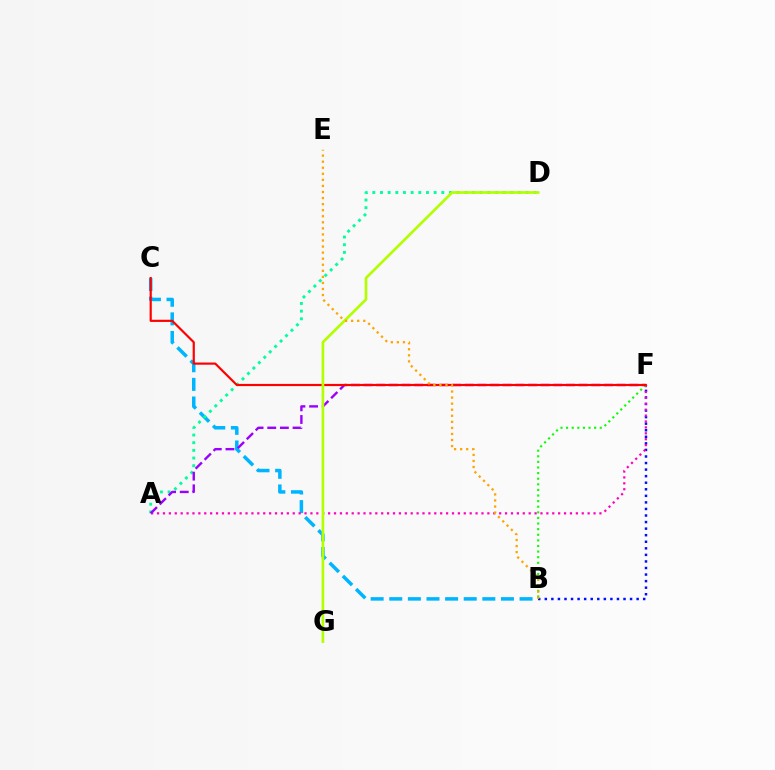{('B', 'C'): [{'color': '#00b5ff', 'line_style': 'dashed', 'thickness': 2.53}], ('A', 'D'): [{'color': '#00ff9d', 'line_style': 'dotted', 'thickness': 2.08}], ('B', 'F'): [{'color': '#0010ff', 'line_style': 'dotted', 'thickness': 1.78}, {'color': '#08ff00', 'line_style': 'dotted', 'thickness': 1.52}], ('A', 'F'): [{'color': '#ff00bd', 'line_style': 'dotted', 'thickness': 1.6}, {'color': '#9b00ff', 'line_style': 'dashed', 'thickness': 1.72}], ('C', 'F'): [{'color': '#ff0000', 'line_style': 'solid', 'thickness': 1.57}], ('D', 'G'): [{'color': '#b3ff00', 'line_style': 'solid', 'thickness': 1.92}], ('B', 'E'): [{'color': '#ffa500', 'line_style': 'dotted', 'thickness': 1.65}]}